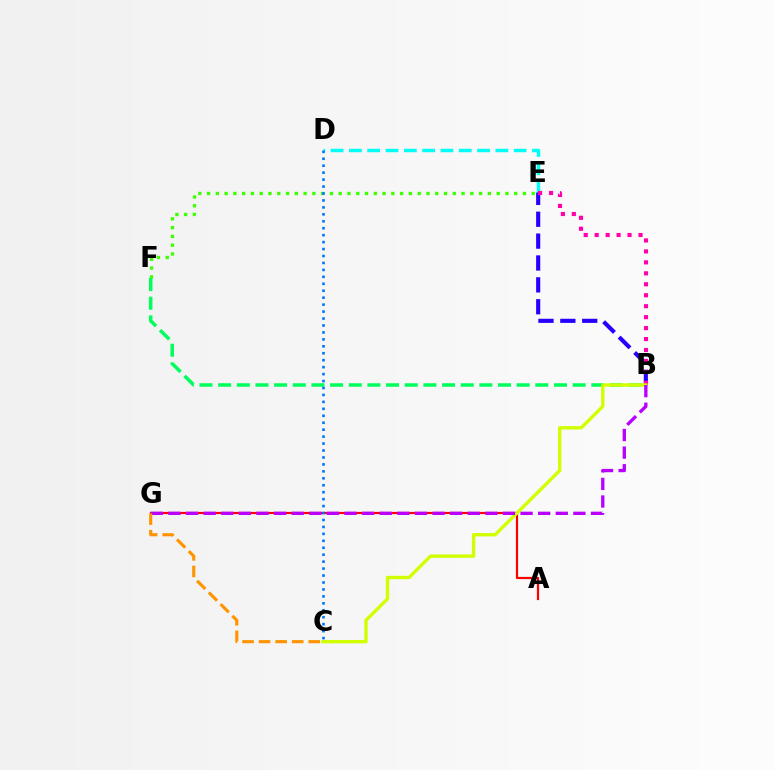{('D', 'E'): [{'color': '#00fff6', 'line_style': 'dashed', 'thickness': 2.49}], ('E', 'F'): [{'color': '#3dff00', 'line_style': 'dotted', 'thickness': 2.38}], ('A', 'G'): [{'color': '#ff0000', 'line_style': 'solid', 'thickness': 1.59}], ('B', 'F'): [{'color': '#00ff5c', 'line_style': 'dashed', 'thickness': 2.53}], ('B', 'E'): [{'color': '#2500ff', 'line_style': 'dashed', 'thickness': 2.97}, {'color': '#ff00ac', 'line_style': 'dotted', 'thickness': 2.98}], ('C', 'D'): [{'color': '#0074ff', 'line_style': 'dotted', 'thickness': 1.89}], ('B', 'C'): [{'color': '#d1ff00', 'line_style': 'solid', 'thickness': 2.42}], ('B', 'G'): [{'color': '#b900ff', 'line_style': 'dashed', 'thickness': 2.39}], ('C', 'G'): [{'color': '#ff9400', 'line_style': 'dashed', 'thickness': 2.25}]}